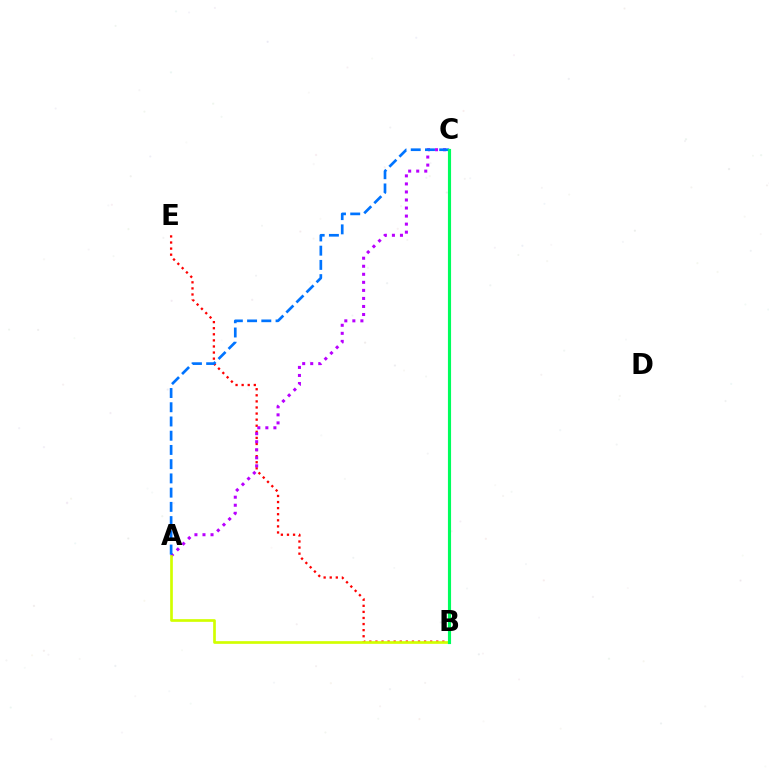{('B', 'E'): [{'color': '#ff0000', 'line_style': 'dotted', 'thickness': 1.65}], ('A', 'C'): [{'color': '#b900ff', 'line_style': 'dotted', 'thickness': 2.19}, {'color': '#0074ff', 'line_style': 'dashed', 'thickness': 1.93}], ('A', 'B'): [{'color': '#d1ff00', 'line_style': 'solid', 'thickness': 1.93}], ('B', 'C'): [{'color': '#00ff5c', 'line_style': 'solid', 'thickness': 2.26}]}